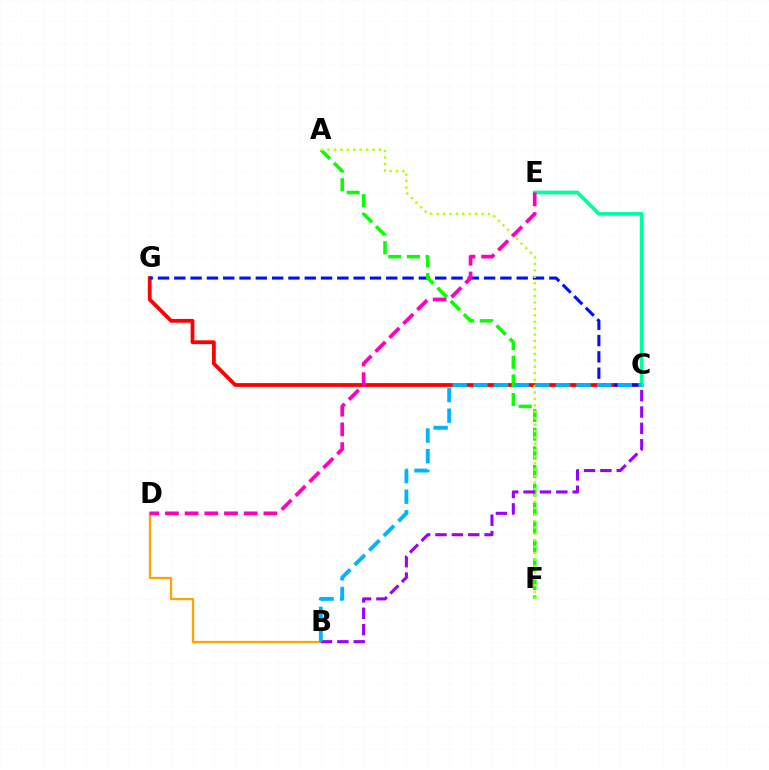{('C', 'G'): [{'color': '#ff0000', 'line_style': 'solid', 'thickness': 2.73}, {'color': '#0010ff', 'line_style': 'dashed', 'thickness': 2.21}], ('C', 'E'): [{'color': '#00ff9d', 'line_style': 'solid', 'thickness': 2.7}], ('A', 'F'): [{'color': '#08ff00', 'line_style': 'dashed', 'thickness': 2.53}, {'color': '#b3ff00', 'line_style': 'dotted', 'thickness': 1.75}], ('B', 'D'): [{'color': '#ffa500', 'line_style': 'solid', 'thickness': 1.64}], ('B', 'C'): [{'color': '#9b00ff', 'line_style': 'dashed', 'thickness': 2.22}, {'color': '#00b5ff', 'line_style': 'dashed', 'thickness': 2.8}], ('D', 'E'): [{'color': '#ff00bd', 'line_style': 'dashed', 'thickness': 2.68}]}